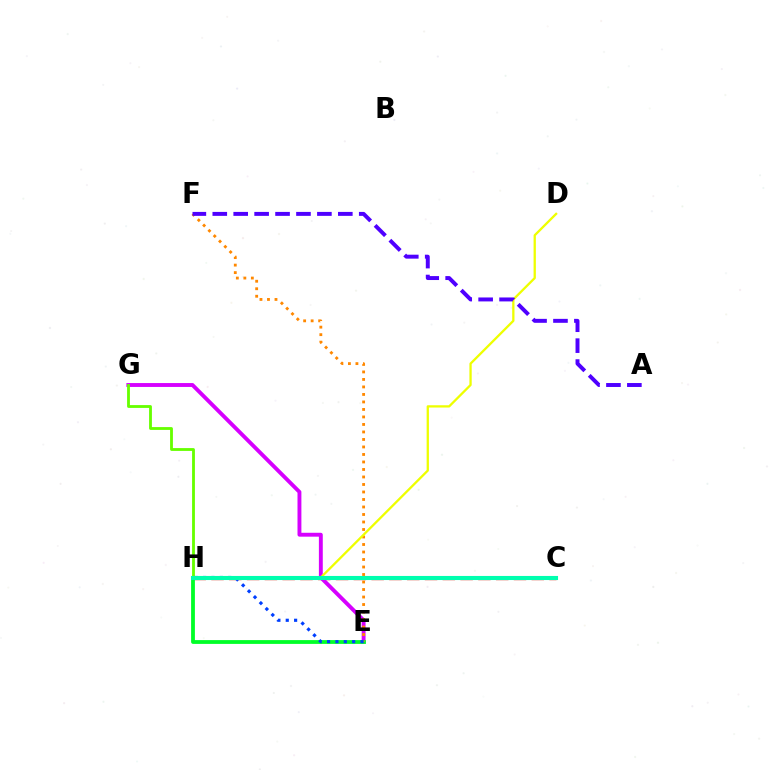{('C', 'H'): [{'color': '#ff0000', 'line_style': 'dashed', 'thickness': 2.42}, {'color': '#00c7ff', 'line_style': 'dotted', 'thickness': 1.89}, {'color': '#ff00a0', 'line_style': 'dashed', 'thickness': 2.86}, {'color': '#00ffaf', 'line_style': 'solid', 'thickness': 2.95}], ('E', 'G'): [{'color': '#d600ff', 'line_style': 'solid', 'thickness': 2.8}], ('E', 'H'): [{'color': '#00ff27', 'line_style': 'solid', 'thickness': 2.73}, {'color': '#003fff', 'line_style': 'dotted', 'thickness': 2.27}], ('E', 'F'): [{'color': '#ff8800', 'line_style': 'dotted', 'thickness': 2.04}], ('G', 'H'): [{'color': '#66ff00', 'line_style': 'solid', 'thickness': 2.03}], ('D', 'H'): [{'color': '#eeff00', 'line_style': 'solid', 'thickness': 1.65}], ('A', 'F'): [{'color': '#4f00ff', 'line_style': 'dashed', 'thickness': 2.84}]}